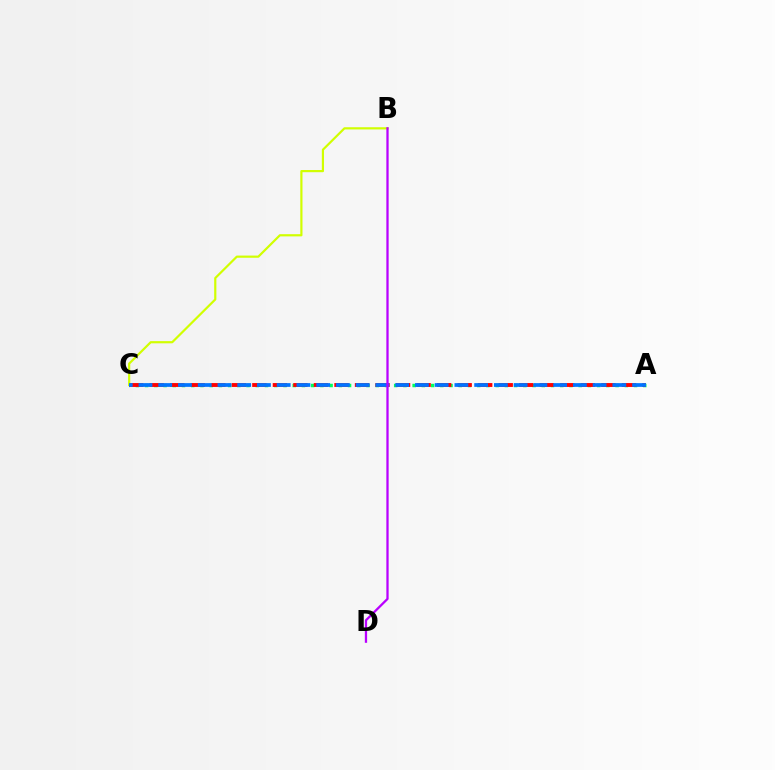{('A', 'C'): [{'color': '#00ff5c', 'line_style': 'dotted', 'thickness': 2.51}, {'color': '#ff0000', 'line_style': 'dashed', 'thickness': 2.79}, {'color': '#0074ff', 'line_style': 'dashed', 'thickness': 2.68}], ('B', 'C'): [{'color': '#d1ff00', 'line_style': 'solid', 'thickness': 1.58}], ('B', 'D'): [{'color': '#b900ff', 'line_style': 'solid', 'thickness': 1.64}]}